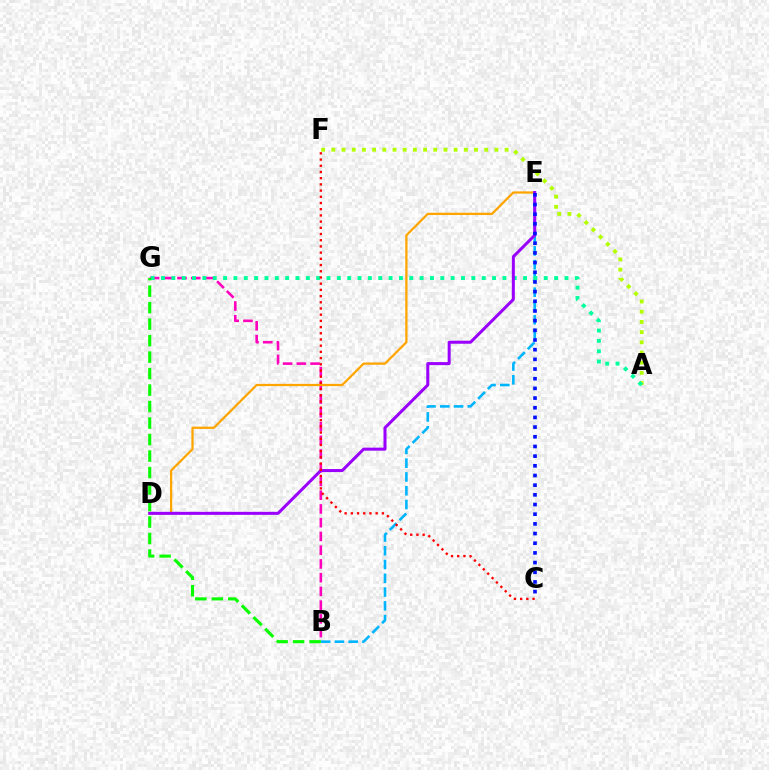{('B', 'G'): [{'color': '#ff00bd', 'line_style': 'dashed', 'thickness': 1.87}, {'color': '#08ff00', 'line_style': 'dashed', 'thickness': 2.24}], ('B', 'E'): [{'color': '#00b5ff', 'line_style': 'dashed', 'thickness': 1.87}], ('A', 'F'): [{'color': '#b3ff00', 'line_style': 'dotted', 'thickness': 2.77}], ('A', 'G'): [{'color': '#00ff9d', 'line_style': 'dotted', 'thickness': 2.81}], ('D', 'E'): [{'color': '#ffa500', 'line_style': 'solid', 'thickness': 1.63}, {'color': '#9b00ff', 'line_style': 'solid', 'thickness': 2.18}], ('C', 'F'): [{'color': '#ff0000', 'line_style': 'dotted', 'thickness': 1.69}], ('C', 'E'): [{'color': '#0010ff', 'line_style': 'dotted', 'thickness': 2.63}]}